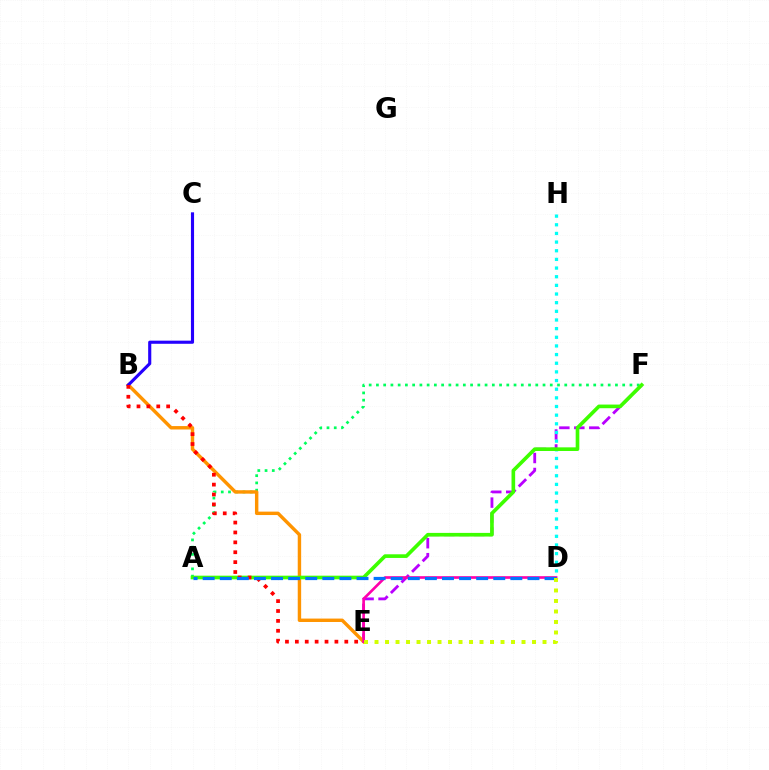{('E', 'F'): [{'color': '#b900ff', 'line_style': 'dashed', 'thickness': 2.03}], ('D', 'H'): [{'color': '#00fff6', 'line_style': 'dotted', 'thickness': 2.35}], ('A', 'F'): [{'color': '#00ff5c', 'line_style': 'dotted', 'thickness': 1.97}, {'color': '#3dff00', 'line_style': 'solid', 'thickness': 2.63}], ('B', 'E'): [{'color': '#ff9400', 'line_style': 'solid', 'thickness': 2.46}, {'color': '#ff0000', 'line_style': 'dotted', 'thickness': 2.69}], ('B', 'C'): [{'color': '#2500ff', 'line_style': 'solid', 'thickness': 2.25}], ('D', 'E'): [{'color': '#ff00ac', 'line_style': 'solid', 'thickness': 1.91}, {'color': '#d1ff00', 'line_style': 'dotted', 'thickness': 2.85}], ('A', 'D'): [{'color': '#0074ff', 'line_style': 'dashed', 'thickness': 2.32}]}